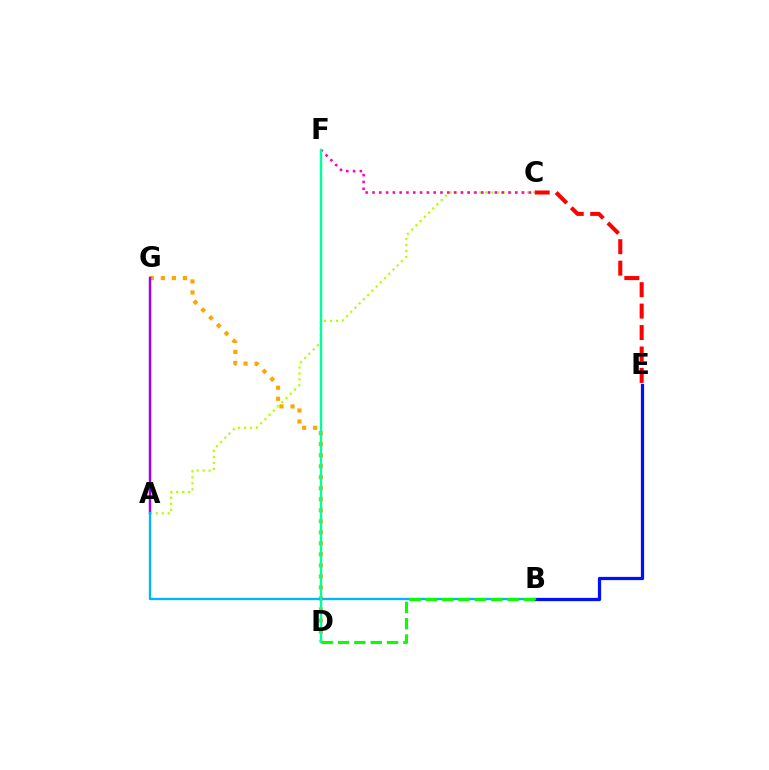{('B', 'E'): [{'color': '#0010ff', 'line_style': 'solid', 'thickness': 2.33}], ('D', 'G'): [{'color': '#ffa500', 'line_style': 'dotted', 'thickness': 2.99}], ('A', 'G'): [{'color': '#9b00ff', 'line_style': 'solid', 'thickness': 1.75}], ('A', 'C'): [{'color': '#b3ff00', 'line_style': 'dotted', 'thickness': 1.62}], ('C', 'F'): [{'color': '#ff00bd', 'line_style': 'dotted', 'thickness': 1.85}], ('A', 'B'): [{'color': '#00b5ff', 'line_style': 'solid', 'thickness': 1.66}], ('C', 'E'): [{'color': '#ff0000', 'line_style': 'dashed', 'thickness': 2.91}], ('D', 'F'): [{'color': '#00ff9d', 'line_style': 'solid', 'thickness': 1.76}], ('B', 'D'): [{'color': '#08ff00', 'line_style': 'dashed', 'thickness': 2.22}]}